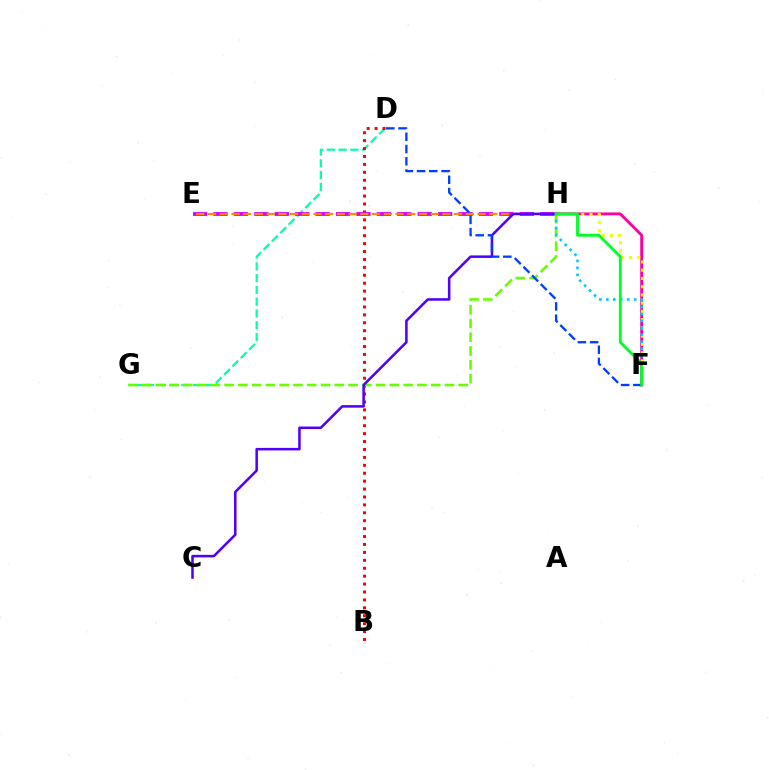{('D', 'G'): [{'color': '#00ffaf', 'line_style': 'dashed', 'thickness': 1.6}], ('F', 'H'): [{'color': '#ff00a0', 'line_style': 'solid', 'thickness': 2.08}, {'color': '#eeff00', 'line_style': 'dotted', 'thickness': 2.24}, {'color': '#00c7ff', 'line_style': 'dotted', 'thickness': 1.9}, {'color': '#00ff27', 'line_style': 'solid', 'thickness': 2.04}], ('B', 'D'): [{'color': '#ff0000', 'line_style': 'dotted', 'thickness': 2.15}], ('E', 'H'): [{'color': '#d600ff', 'line_style': 'dashed', 'thickness': 2.77}, {'color': '#ff8800', 'line_style': 'dashed', 'thickness': 1.59}], ('G', 'H'): [{'color': '#66ff00', 'line_style': 'dashed', 'thickness': 1.87}], ('C', 'H'): [{'color': '#4f00ff', 'line_style': 'solid', 'thickness': 1.82}], ('D', 'F'): [{'color': '#003fff', 'line_style': 'dashed', 'thickness': 1.66}]}